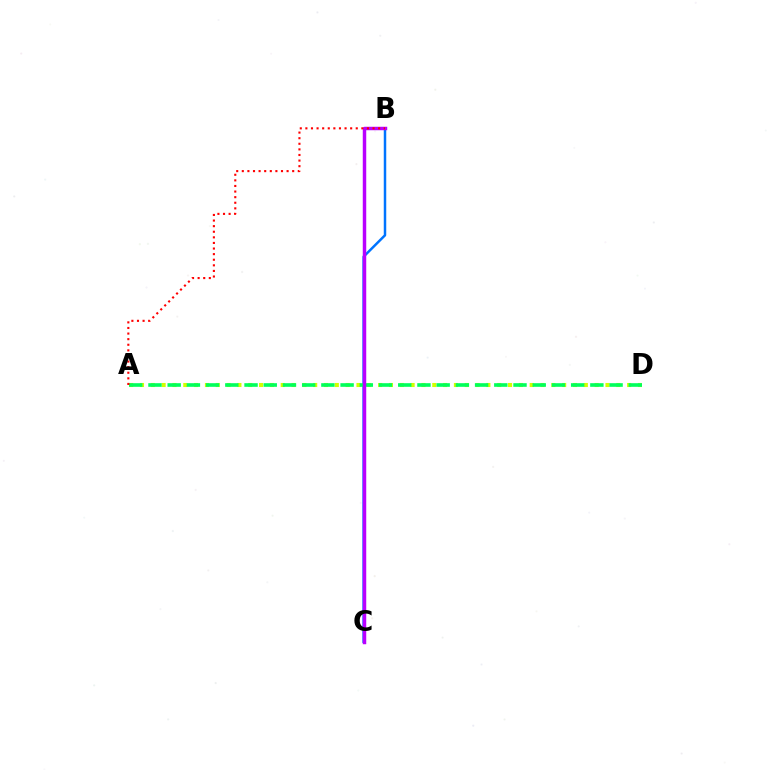{('A', 'D'): [{'color': '#d1ff00', 'line_style': 'dotted', 'thickness': 2.94}, {'color': '#00ff5c', 'line_style': 'dashed', 'thickness': 2.61}], ('B', 'C'): [{'color': '#0074ff', 'line_style': 'solid', 'thickness': 1.79}, {'color': '#b900ff', 'line_style': 'solid', 'thickness': 2.49}], ('A', 'B'): [{'color': '#ff0000', 'line_style': 'dotted', 'thickness': 1.52}]}